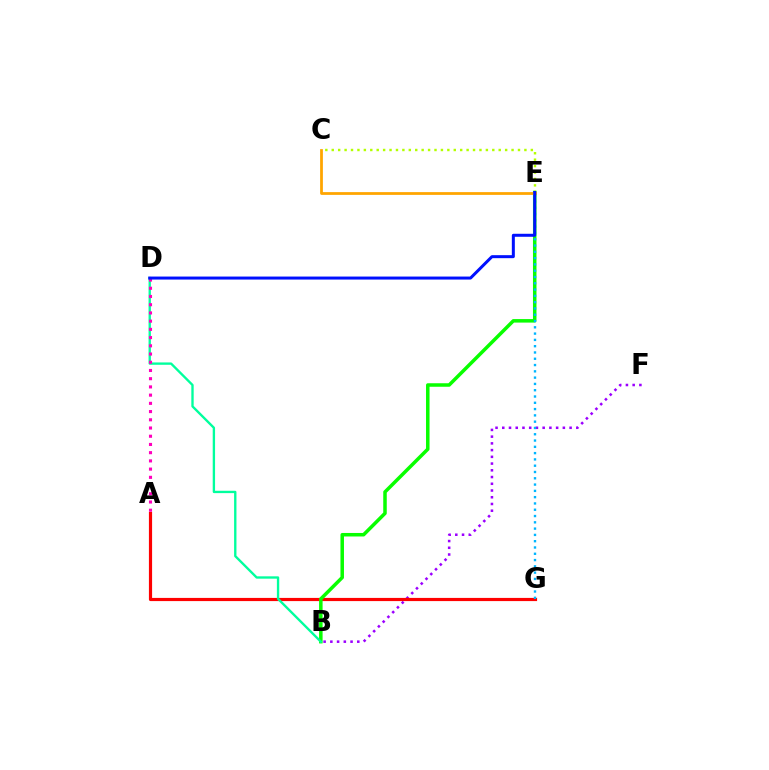{('B', 'F'): [{'color': '#9b00ff', 'line_style': 'dotted', 'thickness': 1.83}], ('A', 'G'): [{'color': '#ff0000', 'line_style': 'solid', 'thickness': 2.29}], ('B', 'E'): [{'color': '#08ff00', 'line_style': 'solid', 'thickness': 2.53}], ('B', 'D'): [{'color': '#00ff9d', 'line_style': 'solid', 'thickness': 1.69}], ('E', 'G'): [{'color': '#00b5ff', 'line_style': 'dotted', 'thickness': 1.71}], ('C', 'E'): [{'color': '#b3ff00', 'line_style': 'dotted', 'thickness': 1.74}, {'color': '#ffa500', 'line_style': 'solid', 'thickness': 1.99}], ('A', 'D'): [{'color': '#ff00bd', 'line_style': 'dotted', 'thickness': 2.23}], ('D', 'E'): [{'color': '#0010ff', 'line_style': 'solid', 'thickness': 2.16}]}